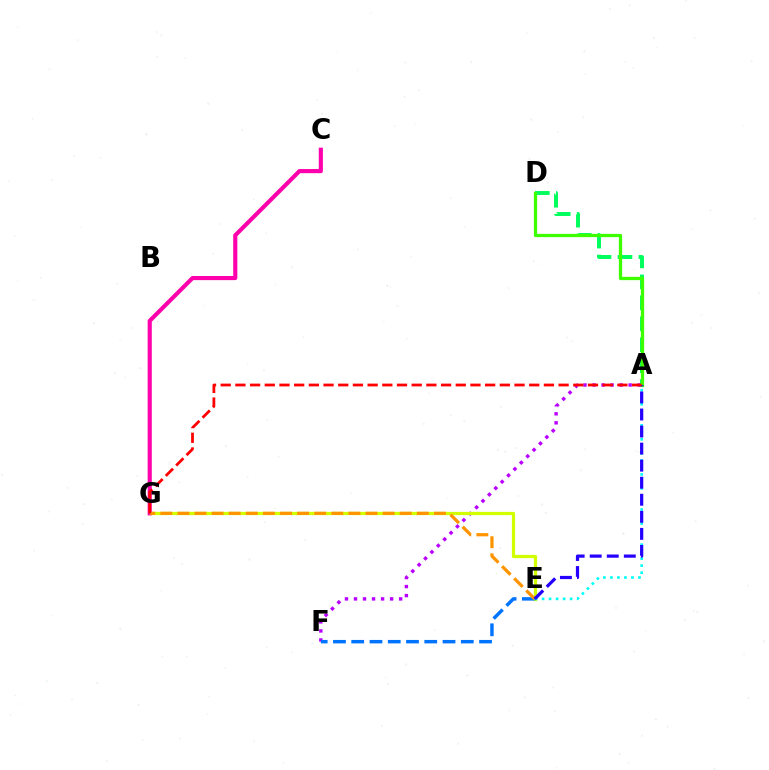{('A', 'F'): [{'color': '#b900ff', 'line_style': 'dotted', 'thickness': 2.45}], ('A', 'D'): [{'color': '#00ff5c', 'line_style': 'dashed', 'thickness': 2.85}, {'color': '#3dff00', 'line_style': 'solid', 'thickness': 2.35}], ('E', 'G'): [{'color': '#d1ff00', 'line_style': 'solid', 'thickness': 2.34}, {'color': '#ff9400', 'line_style': 'dashed', 'thickness': 2.32}], ('E', 'F'): [{'color': '#0074ff', 'line_style': 'dashed', 'thickness': 2.48}], ('C', 'G'): [{'color': '#ff00ac', 'line_style': 'solid', 'thickness': 2.97}], ('A', 'E'): [{'color': '#00fff6', 'line_style': 'dotted', 'thickness': 1.91}, {'color': '#2500ff', 'line_style': 'dashed', 'thickness': 2.32}], ('A', 'G'): [{'color': '#ff0000', 'line_style': 'dashed', 'thickness': 2.0}]}